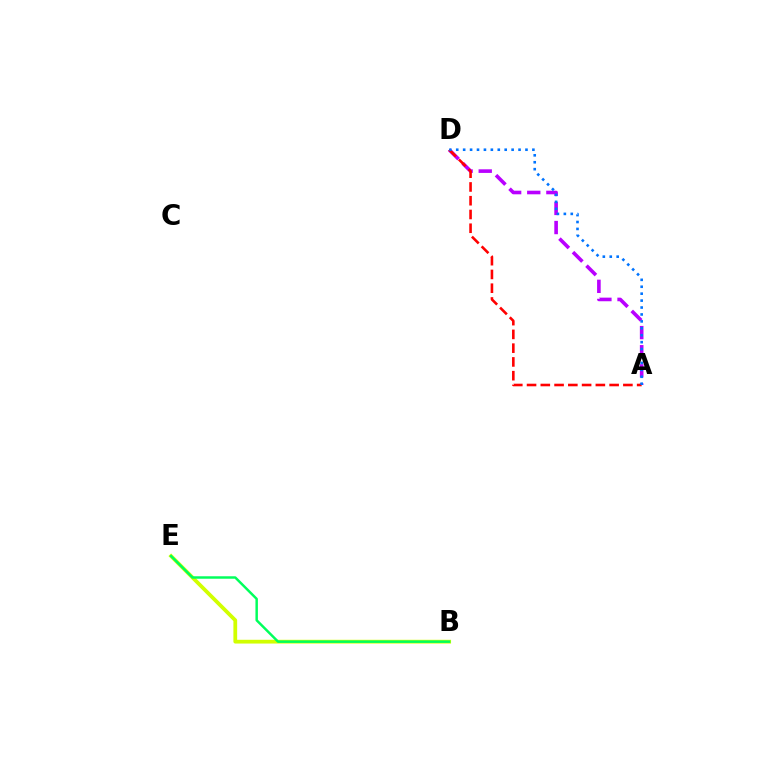{('B', 'E'): [{'color': '#d1ff00', 'line_style': 'solid', 'thickness': 2.71}, {'color': '#00ff5c', 'line_style': 'solid', 'thickness': 1.77}], ('A', 'D'): [{'color': '#b900ff', 'line_style': 'dashed', 'thickness': 2.6}, {'color': '#ff0000', 'line_style': 'dashed', 'thickness': 1.87}, {'color': '#0074ff', 'line_style': 'dotted', 'thickness': 1.88}]}